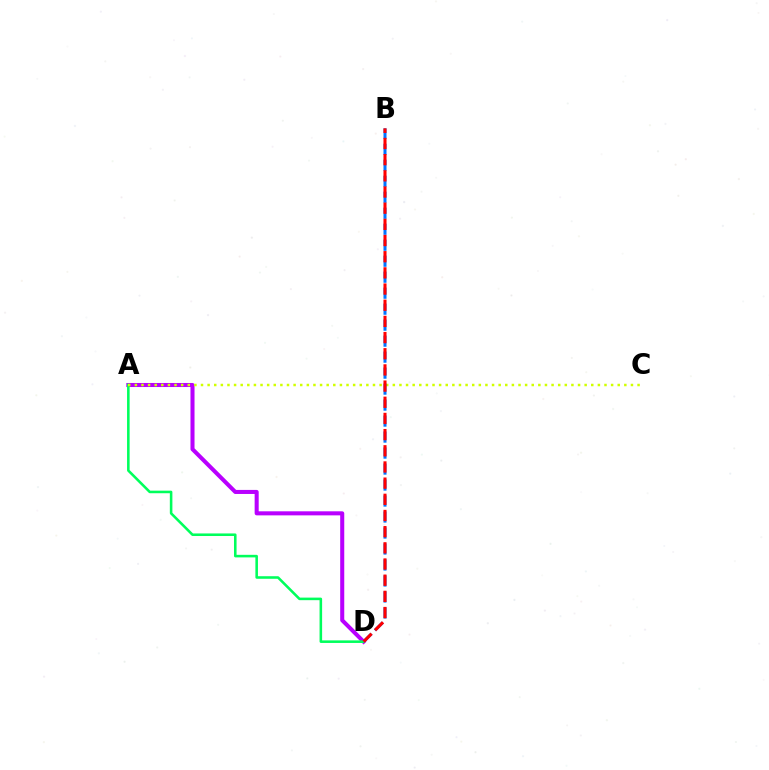{('A', 'D'): [{'color': '#b900ff', 'line_style': 'solid', 'thickness': 2.92}, {'color': '#00ff5c', 'line_style': 'solid', 'thickness': 1.85}], ('A', 'C'): [{'color': '#d1ff00', 'line_style': 'dotted', 'thickness': 1.8}], ('B', 'D'): [{'color': '#0074ff', 'line_style': 'dashed', 'thickness': 2.17}, {'color': '#ff0000', 'line_style': 'dashed', 'thickness': 2.2}]}